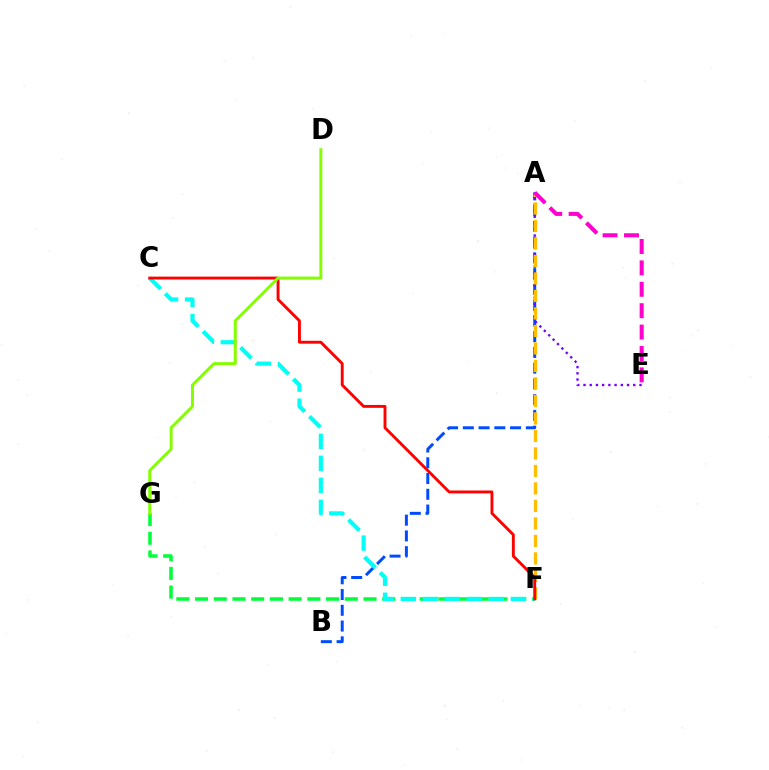{('A', 'B'): [{'color': '#004bff', 'line_style': 'dashed', 'thickness': 2.14}], ('A', 'E'): [{'color': '#7200ff', 'line_style': 'dotted', 'thickness': 1.69}, {'color': '#ff00cf', 'line_style': 'dashed', 'thickness': 2.91}], ('A', 'F'): [{'color': '#ffbd00', 'line_style': 'dashed', 'thickness': 2.38}], ('F', 'G'): [{'color': '#00ff39', 'line_style': 'dashed', 'thickness': 2.54}], ('C', 'F'): [{'color': '#00fff6', 'line_style': 'dashed', 'thickness': 2.99}, {'color': '#ff0000', 'line_style': 'solid', 'thickness': 2.08}], ('D', 'G'): [{'color': '#84ff00', 'line_style': 'solid', 'thickness': 2.13}]}